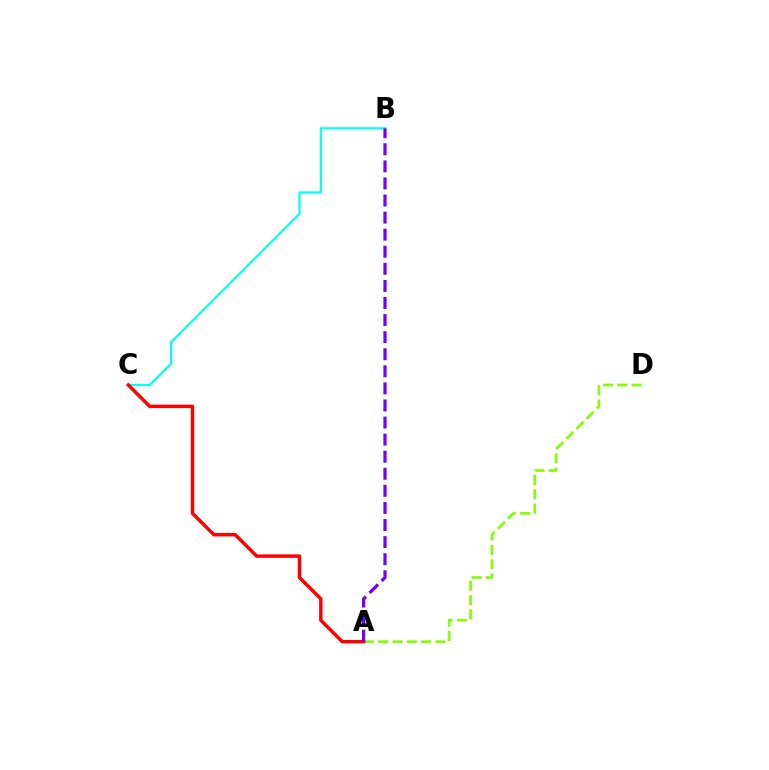{('A', 'D'): [{'color': '#84ff00', 'line_style': 'dashed', 'thickness': 1.95}], ('B', 'C'): [{'color': '#00fff6', 'line_style': 'solid', 'thickness': 1.6}], ('A', 'C'): [{'color': '#ff0000', 'line_style': 'solid', 'thickness': 2.49}], ('A', 'B'): [{'color': '#7200ff', 'line_style': 'dashed', 'thickness': 2.32}]}